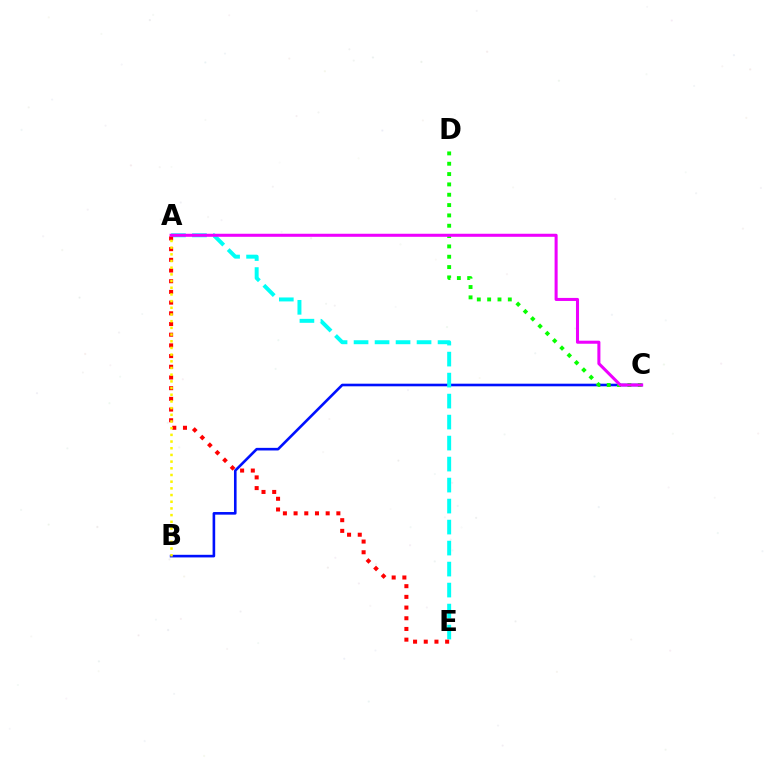{('B', 'C'): [{'color': '#0010ff', 'line_style': 'solid', 'thickness': 1.88}], ('A', 'E'): [{'color': '#00fff6', 'line_style': 'dashed', 'thickness': 2.85}, {'color': '#ff0000', 'line_style': 'dotted', 'thickness': 2.91}], ('A', 'B'): [{'color': '#fcf500', 'line_style': 'dotted', 'thickness': 1.82}], ('C', 'D'): [{'color': '#08ff00', 'line_style': 'dotted', 'thickness': 2.81}], ('A', 'C'): [{'color': '#ee00ff', 'line_style': 'solid', 'thickness': 2.19}]}